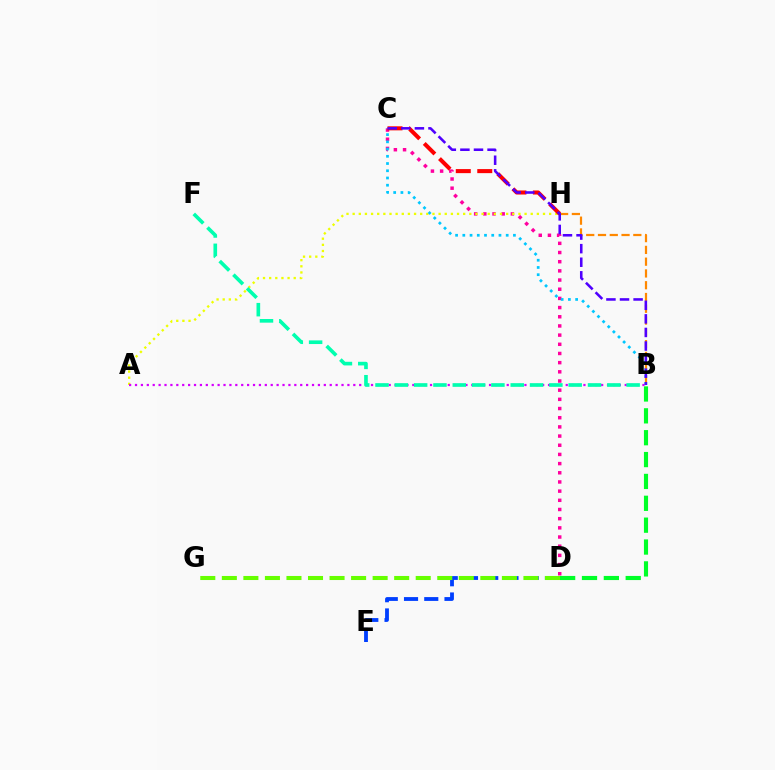{('C', 'D'): [{'color': '#ff00a0', 'line_style': 'dotted', 'thickness': 2.49}], ('A', 'H'): [{'color': '#eeff00', 'line_style': 'dotted', 'thickness': 1.67}], ('B', 'C'): [{'color': '#00c7ff', 'line_style': 'dotted', 'thickness': 1.96}, {'color': '#4f00ff', 'line_style': 'dashed', 'thickness': 1.84}], ('B', 'D'): [{'color': '#00ff27', 'line_style': 'dashed', 'thickness': 2.97}], ('C', 'H'): [{'color': '#ff0000', 'line_style': 'dashed', 'thickness': 2.92}], ('D', 'E'): [{'color': '#003fff', 'line_style': 'dashed', 'thickness': 2.75}], ('B', 'H'): [{'color': '#ff8800', 'line_style': 'dashed', 'thickness': 1.6}], ('A', 'B'): [{'color': '#d600ff', 'line_style': 'dotted', 'thickness': 1.6}], ('D', 'G'): [{'color': '#66ff00', 'line_style': 'dashed', 'thickness': 2.93}], ('B', 'F'): [{'color': '#00ffaf', 'line_style': 'dashed', 'thickness': 2.62}]}